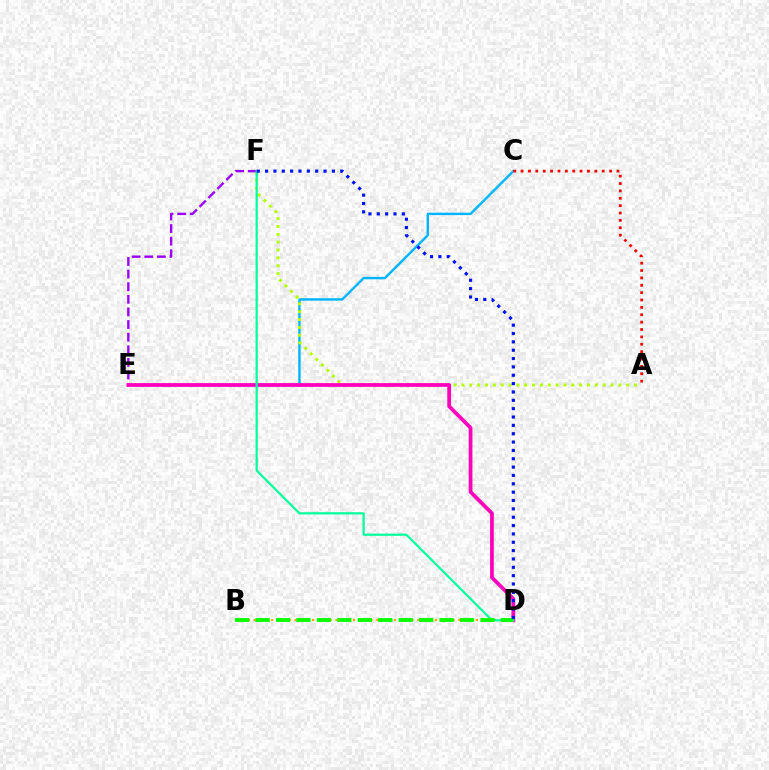{('C', 'E'): [{'color': '#00b5ff', 'line_style': 'solid', 'thickness': 1.74}], ('A', 'F'): [{'color': '#b3ff00', 'line_style': 'dotted', 'thickness': 2.13}], ('B', 'D'): [{'color': '#ffa500', 'line_style': 'dotted', 'thickness': 1.59}, {'color': '#08ff00', 'line_style': 'dashed', 'thickness': 2.78}], ('E', 'F'): [{'color': '#9b00ff', 'line_style': 'dashed', 'thickness': 1.71}], ('A', 'C'): [{'color': '#ff0000', 'line_style': 'dotted', 'thickness': 2.0}], ('D', 'E'): [{'color': '#ff00bd', 'line_style': 'solid', 'thickness': 2.7}], ('D', 'F'): [{'color': '#00ff9d', 'line_style': 'solid', 'thickness': 1.59}, {'color': '#0010ff', 'line_style': 'dotted', 'thickness': 2.27}]}